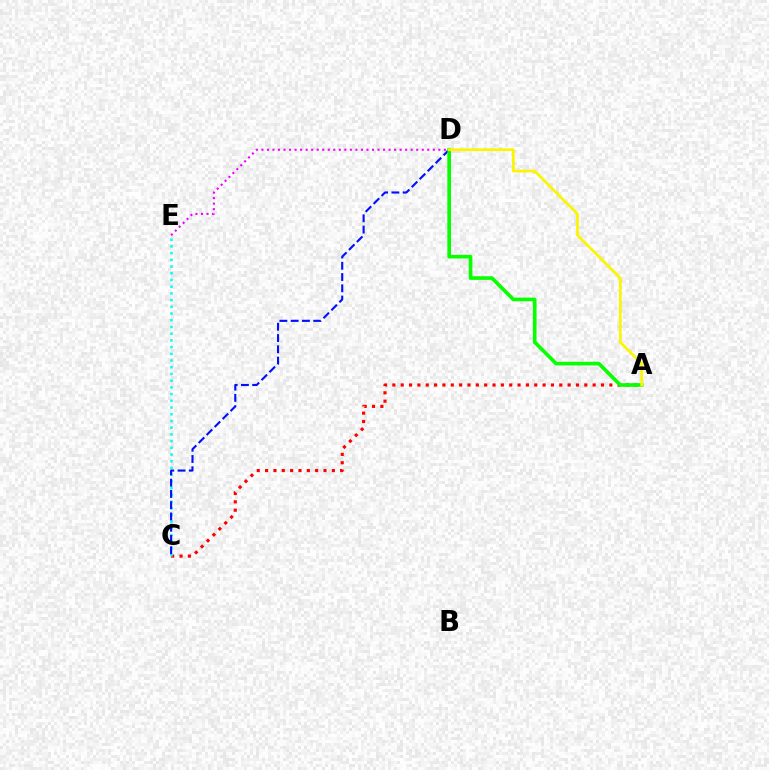{('D', 'E'): [{'color': '#ee00ff', 'line_style': 'dotted', 'thickness': 1.5}], ('A', 'C'): [{'color': '#ff0000', 'line_style': 'dotted', 'thickness': 2.27}], ('C', 'E'): [{'color': '#00fff6', 'line_style': 'dotted', 'thickness': 1.82}], ('C', 'D'): [{'color': '#0010ff', 'line_style': 'dashed', 'thickness': 1.53}], ('A', 'D'): [{'color': '#08ff00', 'line_style': 'solid', 'thickness': 2.63}, {'color': '#fcf500', 'line_style': 'solid', 'thickness': 1.97}]}